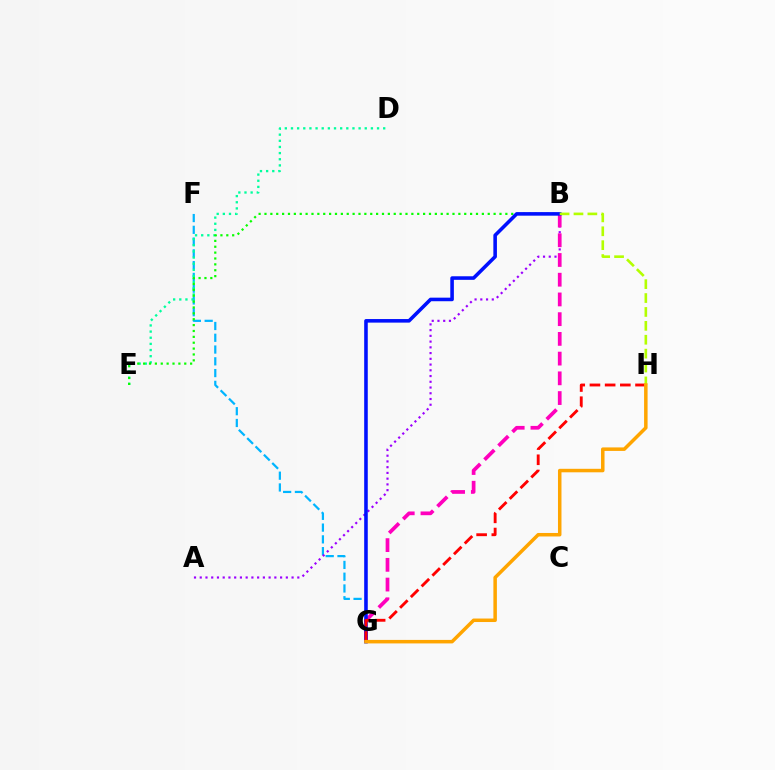{('F', 'G'): [{'color': '#00b5ff', 'line_style': 'dashed', 'thickness': 1.6}], ('D', 'E'): [{'color': '#00ff9d', 'line_style': 'dotted', 'thickness': 1.67}], ('A', 'B'): [{'color': '#9b00ff', 'line_style': 'dotted', 'thickness': 1.56}], ('B', 'G'): [{'color': '#ff00bd', 'line_style': 'dashed', 'thickness': 2.68}, {'color': '#0010ff', 'line_style': 'solid', 'thickness': 2.57}], ('B', 'E'): [{'color': '#08ff00', 'line_style': 'dotted', 'thickness': 1.6}], ('G', 'H'): [{'color': '#ff0000', 'line_style': 'dashed', 'thickness': 2.06}, {'color': '#ffa500', 'line_style': 'solid', 'thickness': 2.52}], ('B', 'H'): [{'color': '#b3ff00', 'line_style': 'dashed', 'thickness': 1.89}]}